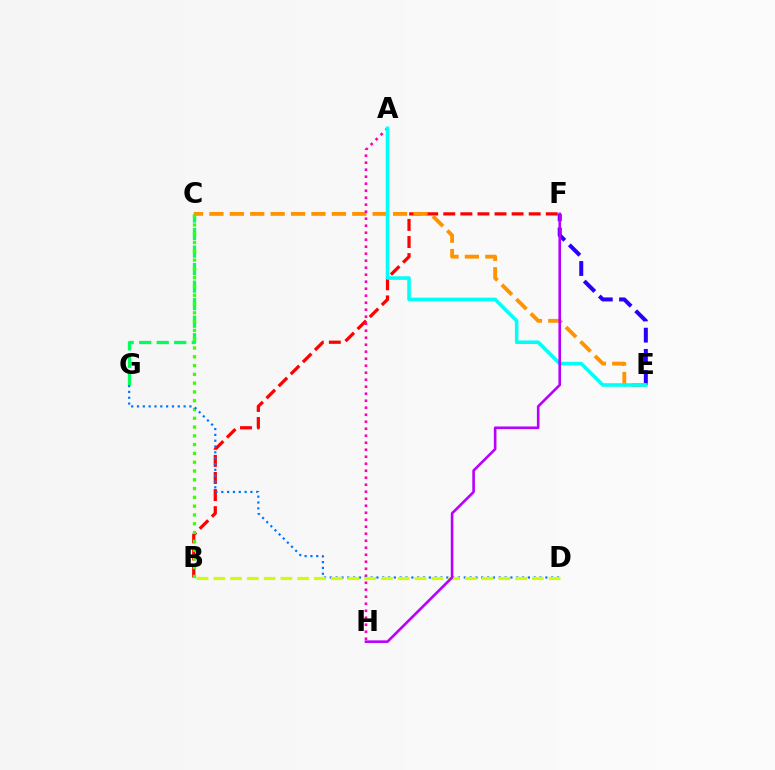{('E', 'F'): [{'color': '#2500ff', 'line_style': 'dashed', 'thickness': 2.88}], ('B', 'F'): [{'color': '#ff0000', 'line_style': 'dashed', 'thickness': 2.32}], ('C', 'G'): [{'color': '#00ff5c', 'line_style': 'dashed', 'thickness': 2.38}], ('C', 'E'): [{'color': '#ff9400', 'line_style': 'dashed', 'thickness': 2.77}], ('B', 'C'): [{'color': '#3dff00', 'line_style': 'dotted', 'thickness': 2.39}], ('A', 'H'): [{'color': '#ff00ac', 'line_style': 'dotted', 'thickness': 1.9}], ('A', 'E'): [{'color': '#00fff6', 'line_style': 'solid', 'thickness': 2.57}], ('D', 'G'): [{'color': '#0074ff', 'line_style': 'dotted', 'thickness': 1.58}], ('B', 'D'): [{'color': '#d1ff00', 'line_style': 'dashed', 'thickness': 2.28}], ('F', 'H'): [{'color': '#b900ff', 'line_style': 'solid', 'thickness': 1.88}]}